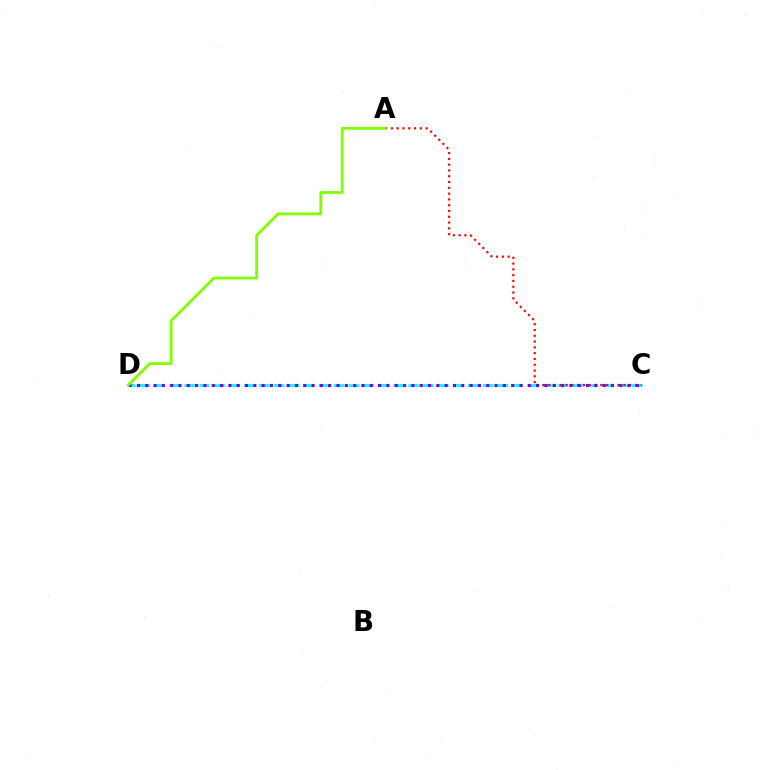{('C', 'D'): [{'color': '#00fff6', 'line_style': 'dashed', 'thickness': 2.03}, {'color': '#7200ff', 'line_style': 'dotted', 'thickness': 2.26}], ('A', 'C'): [{'color': '#ff0000', 'line_style': 'dotted', 'thickness': 1.57}], ('A', 'D'): [{'color': '#84ff00', 'line_style': 'solid', 'thickness': 2.05}]}